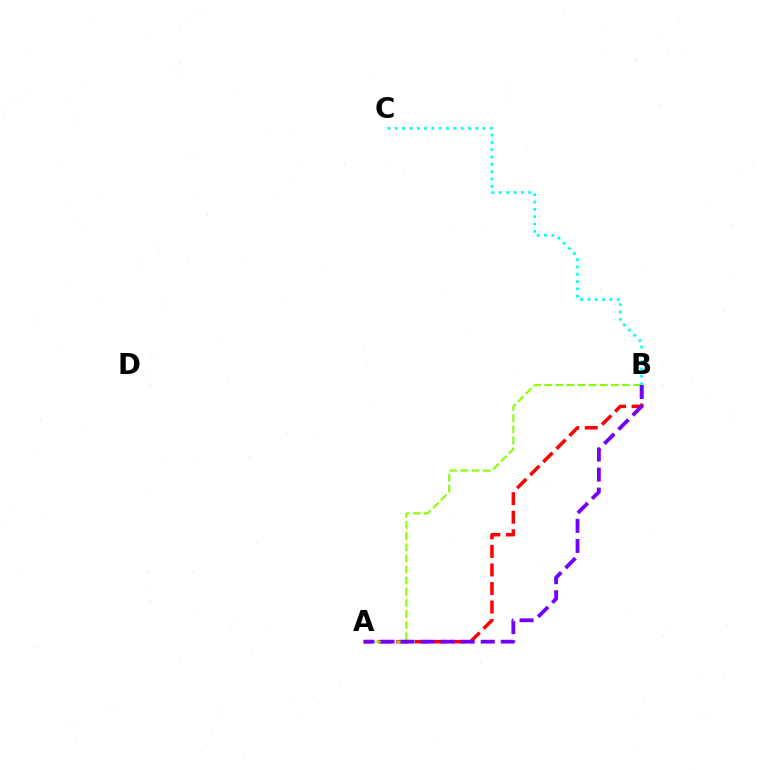{('A', 'B'): [{'color': '#ff0000', 'line_style': 'dashed', 'thickness': 2.52}, {'color': '#84ff00', 'line_style': 'dashed', 'thickness': 1.51}, {'color': '#7200ff', 'line_style': 'dashed', 'thickness': 2.72}], ('B', 'C'): [{'color': '#00fff6', 'line_style': 'dotted', 'thickness': 1.99}]}